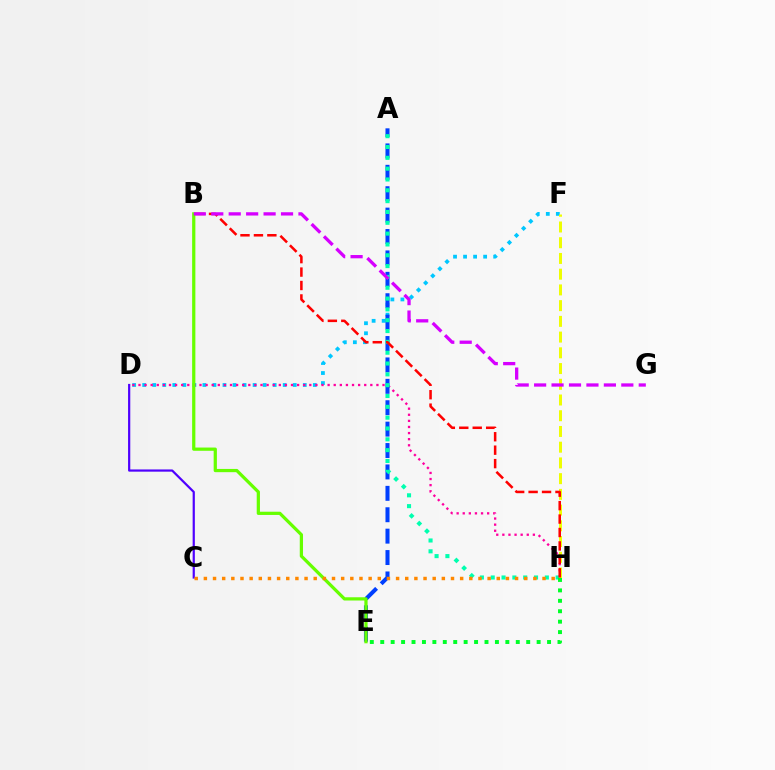{('C', 'D'): [{'color': '#4f00ff', 'line_style': 'solid', 'thickness': 1.59}], ('D', 'F'): [{'color': '#00c7ff', 'line_style': 'dotted', 'thickness': 2.73}], ('D', 'H'): [{'color': '#ff00a0', 'line_style': 'dotted', 'thickness': 1.66}], ('A', 'E'): [{'color': '#003fff', 'line_style': 'dashed', 'thickness': 2.91}], ('A', 'H'): [{'color': '#00ffaf', 'line_style': 'dotted', 'thickness': 2.94}], ('F', 'H'): [{'color': '#eeff00', 'line_style': 'dashed', 'thickness': 2.14}], ('B', 'E'): [{'color': '#66ff00', 'line_style': 'solid', 'thickness': 2.33}], ('B', 'H'): [{'color': '#ff0000', 'line_style': 'dashed', 'thickness': 1.83}], ('C', 'H'): [{'color': '#ff8800', 'line_style': 'dotted', 'thickness': 2.49}], ('B', 'G'): [{'color': '#d600ff', 'line_style': 'dashed', 'thickness': 2.37}], ('E', 'H'): [{'color': '#00ff27', 'line_style': 'dotted', 'thickness': 2.83}]}